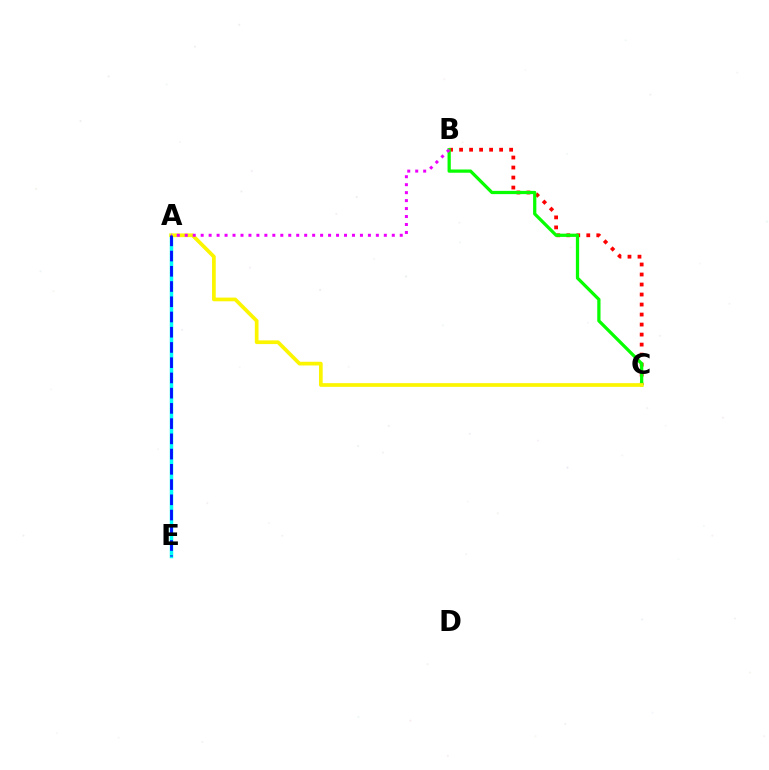{('A', 'E'): [{'color': '#00fff6', 'line_style': 'solid', 'thickness': 2.49}, {'color': '#0010ff', 'line_style': 'dashed', 'thickness': 2.07}], ('B', 'C'): [{'color': '#ff0000', 'line_style': 'dotted', 'thickness': 2.72}, {'color': '#08ff00', 'line_style': 'solid', 'thickness': 2.34}], ('A', 'C'): [{'color': '#fcf500', 'line_style': 'solid', 'thickness': 2.67}], ('A', 'B'): [{'color': '#ee00ff', 'line_style': 'dotted', 'thickness': 2.16}]}